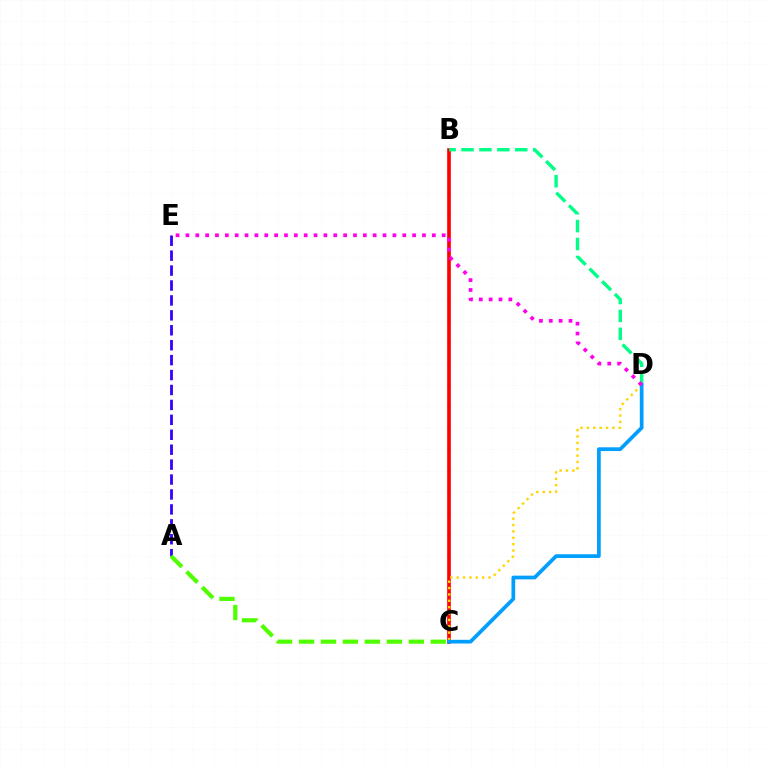{('B', 'C'): [{'color': '#ff0000', 'line_style': 'solid', 'thickness': 2.63}], ('A', 'E'): [{'color': '#3700ff', 'line_style': 'dashed', 'thickness': 2.03}], ('C', 'D'): [{'color': '#ffd500', 'line_style': 'dotted', 'thickness': 1.73}, {'color': '#009eff', 'line_style': 'solid', 'thickness': 2.68}], ('A', 'C'): [{'color': '#4fff00', 'line_style': 'dashed', 'thickness': 2.98}], ('B', 'D'): [{'color': '#00ff86', 'line_style': 'dashed', 'thickness': 2.43}], ('D', 'E'): [{'color': '#ff00ed', 'line_style': 'dotted', 'thickness': 2.68}]}